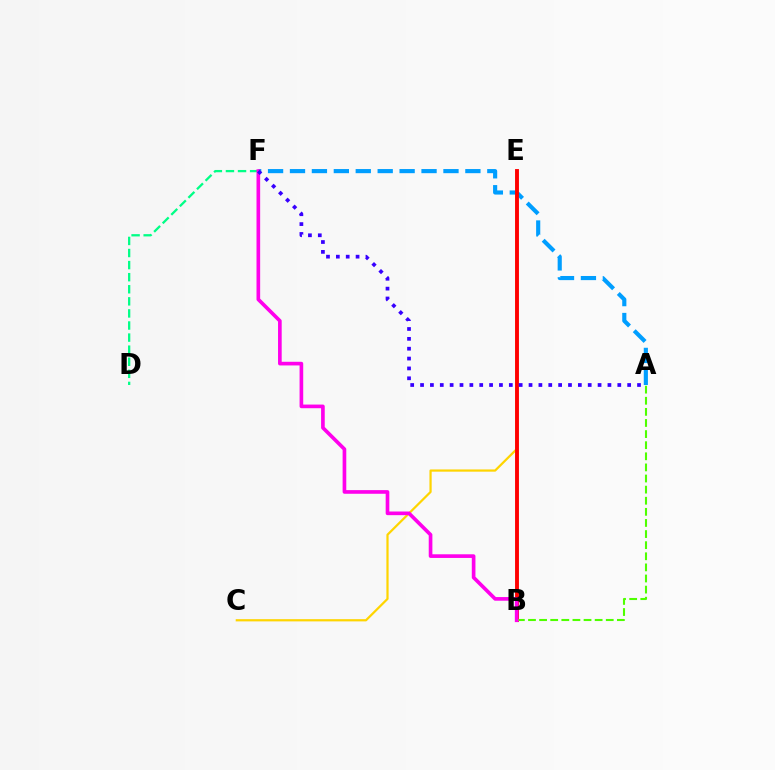{('D', 'F'): [{'color': '#00ff86', 'line_style': 'dashed', 'thickness': 1.64}], ('A', 'F'): [{'color': '#009eff', 'line_style': 'dashed', 'thickness': 2.98}, {'color': '#3700ff', 'line_style': 'dotted', 'thickness': 2.68}], ('C', 'E'): [{'color': '#ffd500', 'line_style': 'solid', 'thickness': 1.6}], ('B', 'E'): [{'color': '#ff0000', 'line_style': 'solid', 'thickness': 2.8}], ('A', 'B'): [{'color': '#4fff00', 'line_style': 'dashed', 'thickness': 1.51}], ('B', 'F'): [{'color': '#ff00ed', 'line_style': 'solid', 'thickness': 2.63}]}